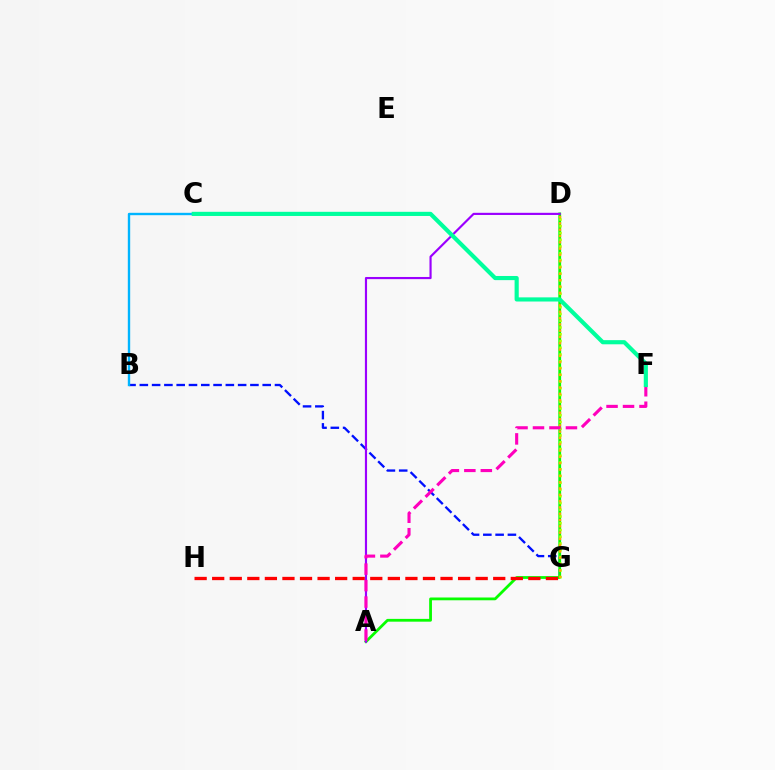{('B', 'G'): [{'color': '#0010ff', 'line_style': 'dashed', 'thickness': 1.67}], ('B', 'C'): [{'color': '#00b5ff', 'line_style': 'solid', 'thickness': 1.71}], ('A', 'D'): [{'color': '#08ff00', 'line_style': 'solid', 'thickness': 2.01}, {'color': '#9b00ff', 'line_style': 'solid', 'thickness': 1.55}], ('G', 'H'): [{'color': '#ff0000', 'line_style': 'dashed', 'thickness': 2.39}], ('D', 'G'): [{'color': '#b3ff00', 'line_style': 'dotted', 'thickness': 1.83}, {'color': '#ffa500', 'line_style': 'dotted', 'thickness': 1.71}], ('A', 'F'): [{'color': '#ff00bd', 'line_style': 'dashed', 'thickness': 2.24}], ('C', 'F'): [{'color': '#00ff9d', 'line_style': 'solid', 'thickness': 2.99}]}